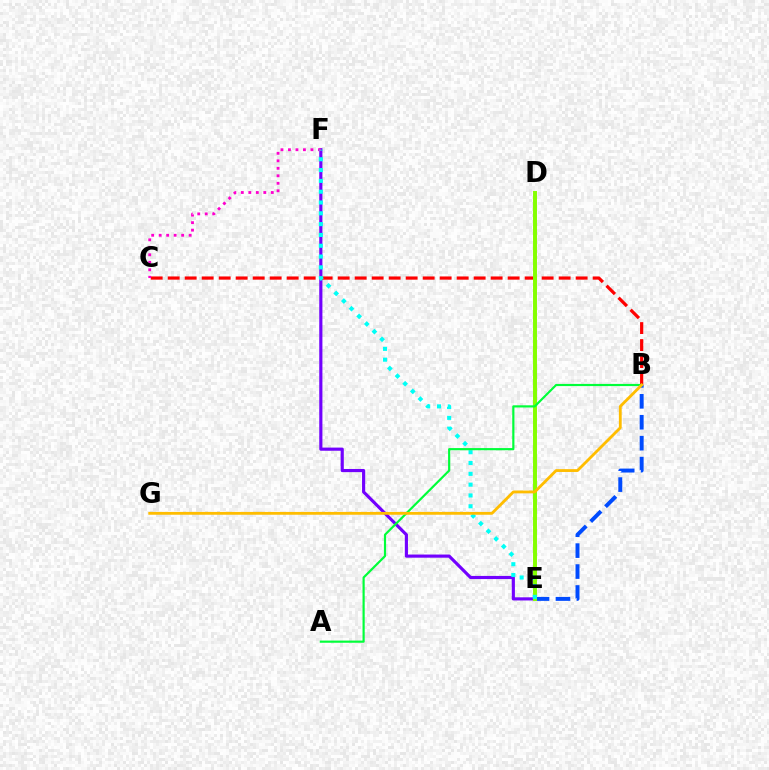{('E', 'F'): [{'color': '#7200ff', 'line_style': 'solid', 'thickness': 2.27}, {'color': '#00fff6', 'line_style': 'dotted', 'thickness': 2.94}], ('B', 'E'): [{'color': '#004bff', 'line_style': 'dashed', 'thickness': 2.84}], ('B', 'C'): [{'color': '#ff0000', 'line_style': 'dashed', 'thickness': 2.31}], ('C', 'F'): [{'color': '#ff00cf', 'line_style': 'dotted', 'thickness': 2.04}], ('D', 'E'): [{'color': '#84ff00', 'line_style': 'solid', 'thickness': 2.84}], ('A', 'B'): [{'color': '#00ff39', 'line_style': 'solid', 'thickness': 1.57}], ('B', 'G'): [{'color': '#ffbd00', 'line_style': 'solid', 'thickness': 2.03}]}